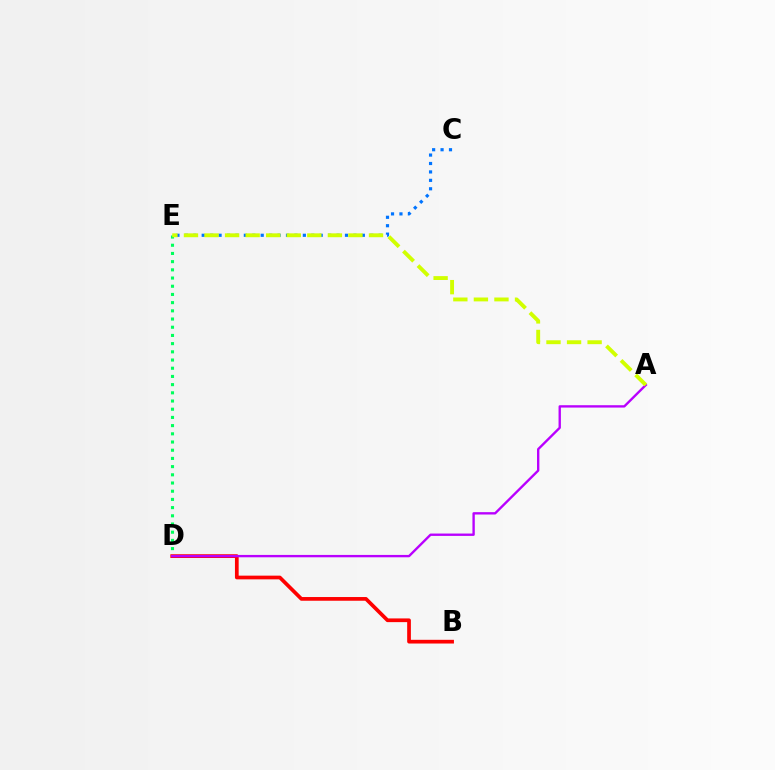{('C', 'E'): [{'color': '#0074ff', 'line_style': 'dotted', 'thickness': 2.29}], ('D', 'E'): [{'color': '#00ff5c', 'line_style': 'dotted', 'thickness': 2.23}], ('B', 'D'): [{'color': '#ff0000', 'line_style': 'solid', 'thickness': 2.67}], ('A', 'D'): [{'color': '#b900ff', 'line_style': 'solid', 'thickness': 1.7}], ('A', 'E'): [{'color': '#d1ff00', 'line_style': 'dashed', 'thickness': 2.79}]}